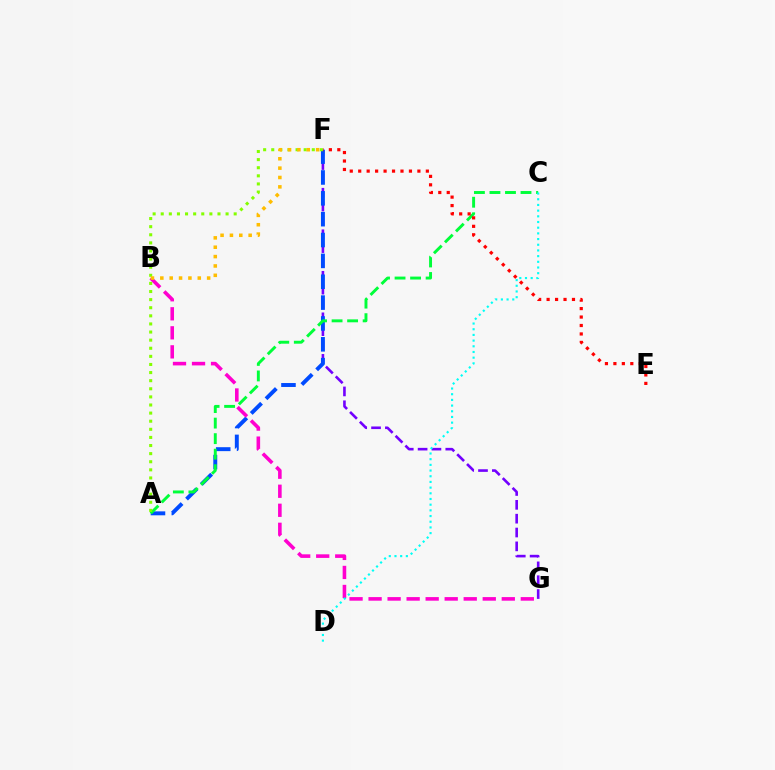{('F', 'G'): [{'color': '#7200ff', 'line_style': 'dashed', 'thickness': 1.88}], ('A', 'F'): [{'color': '#004bff', 'line_style': 'dashed', 'thickness': 2.83}, {'color': '#84ff00', 'line_style': 'dotted', 'thickness': 2.2}], ('A', 'C'): [{'color': '#00ff39', 'line_style': 'dashed', 'thickness': 2.11}], ('E', 'F'): [{'color': '#ff0000', 'line_style': 'dotted', 'thickness': 2.3}], ('B', 'G'): [{'color': '#ff00cf', 'line_style': 'dashed', 'thickness': 2.59}], ('C', 'D'): [{'color': '#00fff6', 'line_style': 'dotted', 'thickness': 1.55}], ('B', 'F'): [{'color': '#ffbd00', 'line_style': 'dotted', 'thickness': 2.54}]}